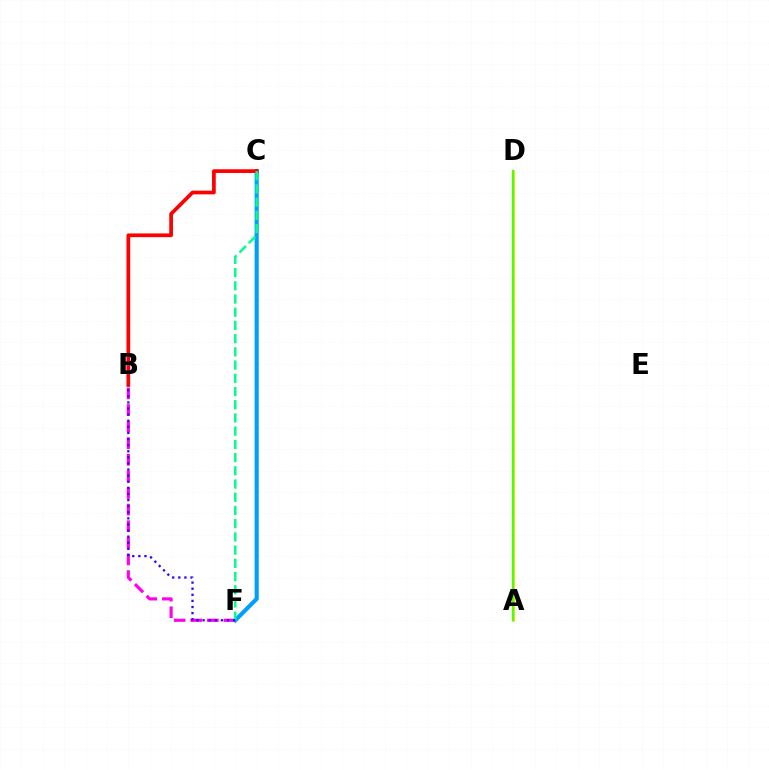{('B', 'F'): [{'color': '#ff00ed', 'line_style': 'dashed', 'thickness': 2.26}, {'color': '#3700ff', 'line_style': 'dotted', 'thickness': 1.66}], ('C', 'F'): [{'color': '#009eff', 'line_style': 'solid', 'thickness': 2.97}, {'color': '#00ff86', 'line_style': 'dashed', 'thickness': 1.8}], ('A', 'D'): [{'color': '#ffd500', 'line_style': 'solid', 'thickness': 1.93}, {'color': '#4fff00', 'line_style': 'solid', 'thickness': 1.69}], ('B', 'C'): [{'color': '#ff0000', 'line_style': 'solid', 'thickness': 2.68}]}